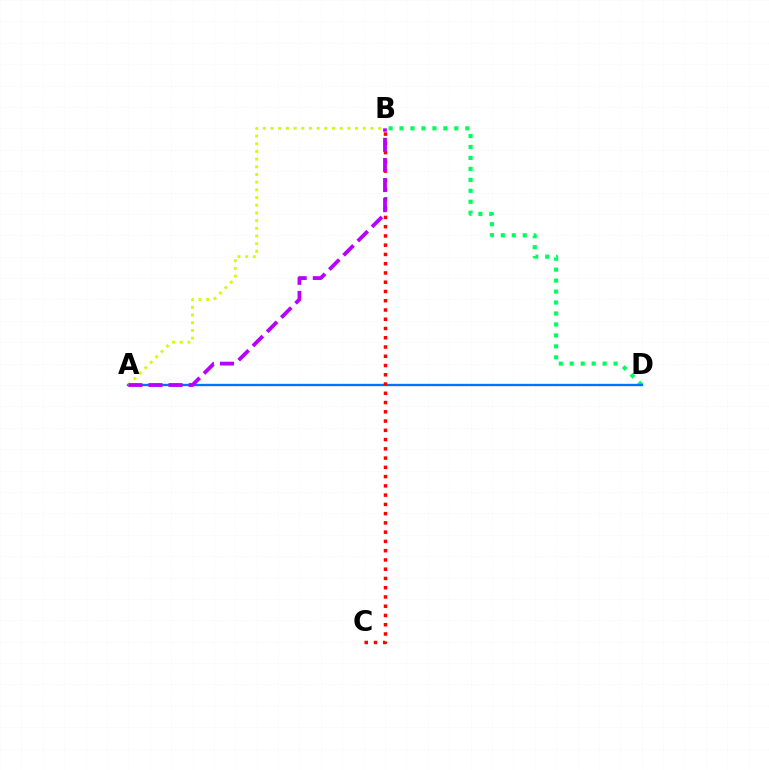{('B', 'D'): [{'color': '#00ff5c', 'line_style': 'dotted', 'thickness': 2.98}], ('A', 'D'): [{'color': '#0074ff', 'line_style': 'solid', 'thickness': 1.69}], ('B', 'C'): [{'color': '#ff0000', 'line_style': 'dotted', 'thickness': 2.52}], ('A', 'B'): [{'color': '#d1ff00', 'line_style': 'dotted', 'thickness': 2.09}, {'color': '#b900ff', 'line_style': 'dashed', 'thickness': 2.73}]}